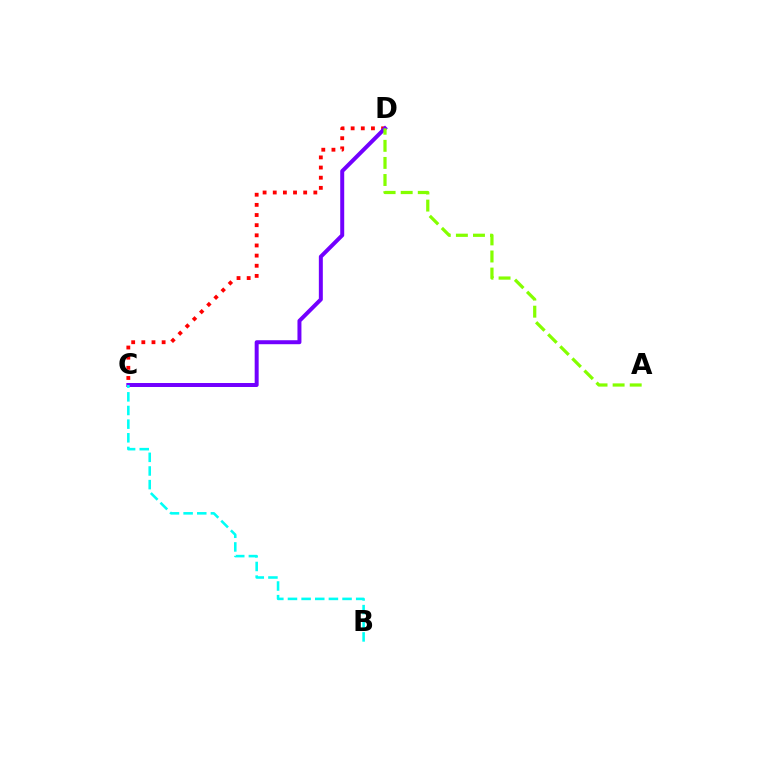{('C', 'D'): [{'color': '#ff0000', 'line_style': 'dotted', 'thickness': 2.76}, {'color': '#7200ff', 'line_style': 'solid', 'thickness': 2.86}], ('A', 'D'): [{'color': '#84ff00', 'line_style': 'dashed', 'thickness': 2.32}], ('B', 'C'): [{'color': '#00fff6', 'line_style': 'dashed', 'thickness': 1.85}]}